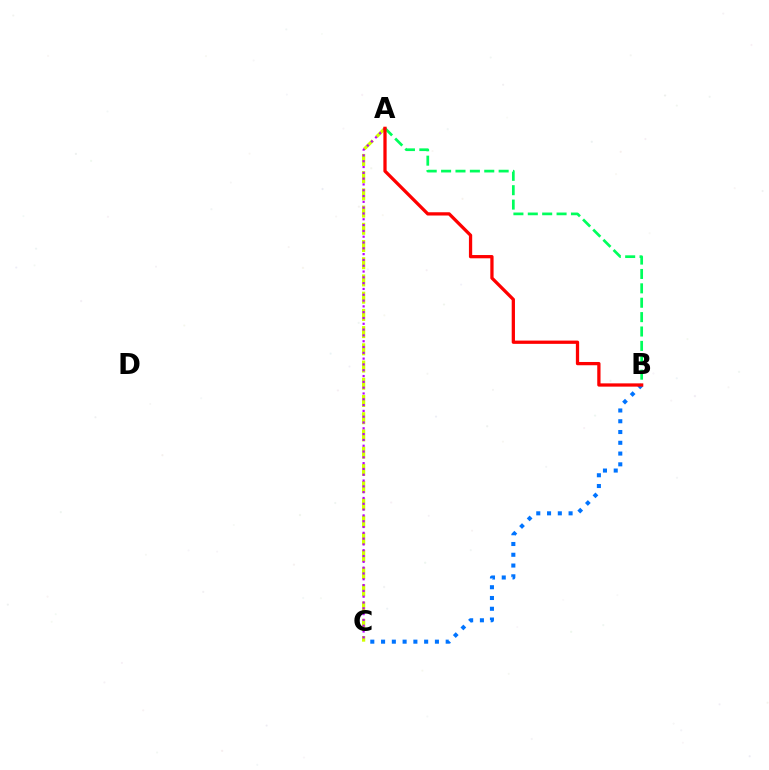{('A', 'C'): [{'color': '#d1ff00', 'line_style': 'dashed', 'thickness': 2.34}, {'color': '#b900ff', 'line_style': 'dotted', 'thickness': 1.58}], ('B', 'C'): [{'color': '#0074ff', 'line_style': 'dotted', 'thickness': 2.93}], ('A', 'B'): [{'color': '#00ff5c', 'line_style': 'dashed', 'thickness': 1.95}, {'color': '#ff0000', 'line_style': 'solid', 'thickness': 2.35}]}